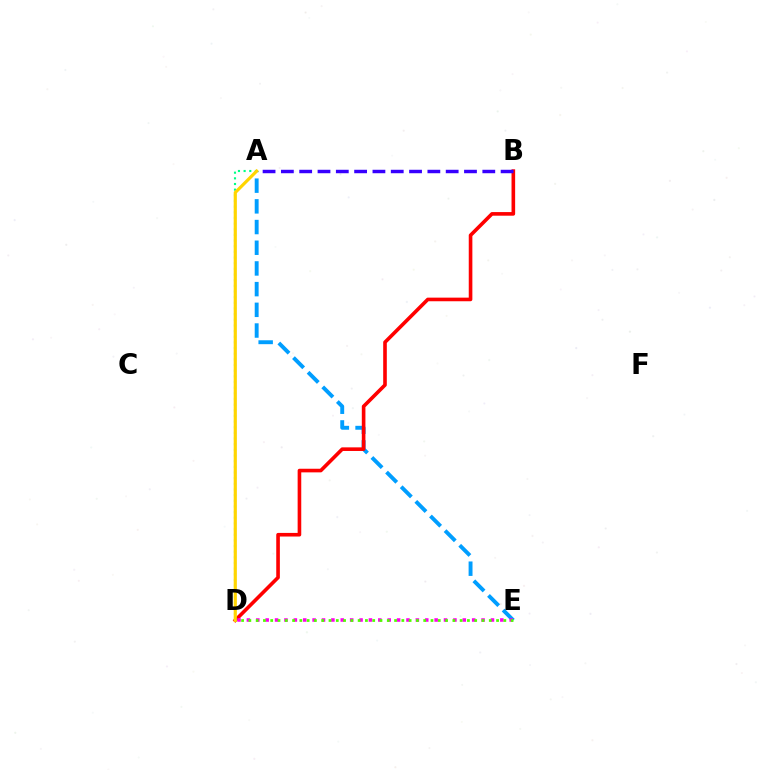{('A', 'E'): [{'color': '#009eff', 'line_style': 'dashed', 'thickness': 2.81}], ('B', 'D'): [{'color': '#ff0000', 'line_style': 'solid', 'thickness': 2.61}], ('D', 'E'): [{'color': '#ff00ed', 'line_style': 'dotted', 'thickness': 2.55}, {'color': '#4fff00', 'line_style': 'dotted', 'thickness': 1.98}], ('A', 'D'): [{'color': '#00ff86', 'line_style': 'dotted', 'thickness': 1.54}, {'color': '#ffd500', 'line_style': 'solid', 'thickness': 2.28}], ('A', 'B'): [{'color': '#3700ff', 'line_style': 'dashed', 'thickness': 2.49}]}